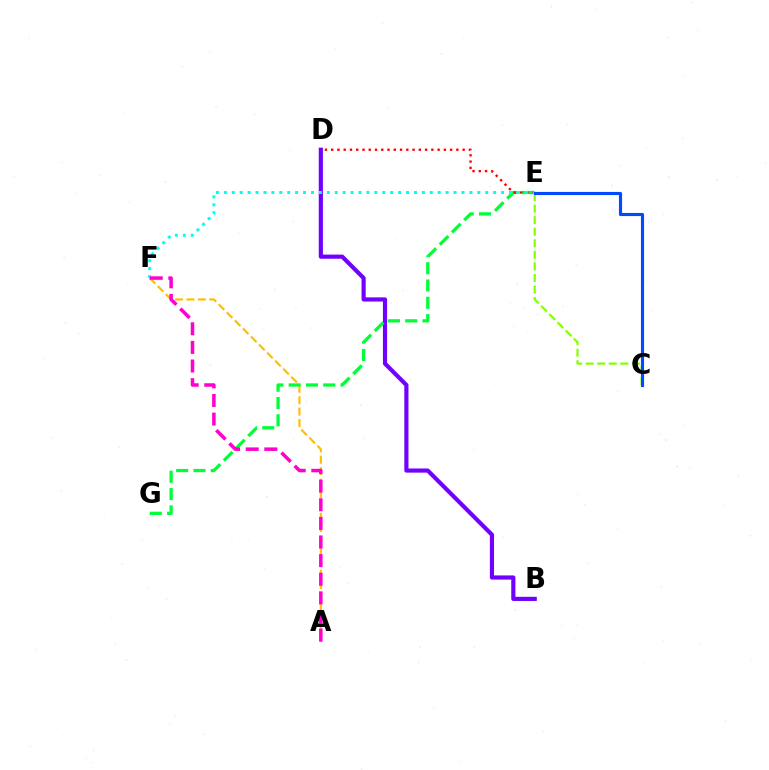{('A', 'F'): [{'color': '#ffbd00', 'line_style': 'dashed', 'thickness': 1.55}, {'color': '#ff00cf', 'line_style': 'dashed', 'thickness': 2.53}], ('B', 'D'): [{'color': '#7200ff', 'line_style': 'solid', 'thickness': 3.0}], ('E', 'G'): [{'color': '#00ff39', 'line_style': 'dashed', 'thickness': 2.35}], ('D', 'E'): [{'color': '#ff0000', 'line_style': 'dotted', 'thickness': 1.7}], ('E', 'F'): [{'color': '#00fff6', 'line_style': 'dotted', 'thickness': 2.15}], ('C', 'E'): [{'color': '#84ff00', 'line_style': 'dashed', 'thickness': 1.57}, {'color': '#004bff', 'line_style': 'solid', 'thickness': 2.25}]}